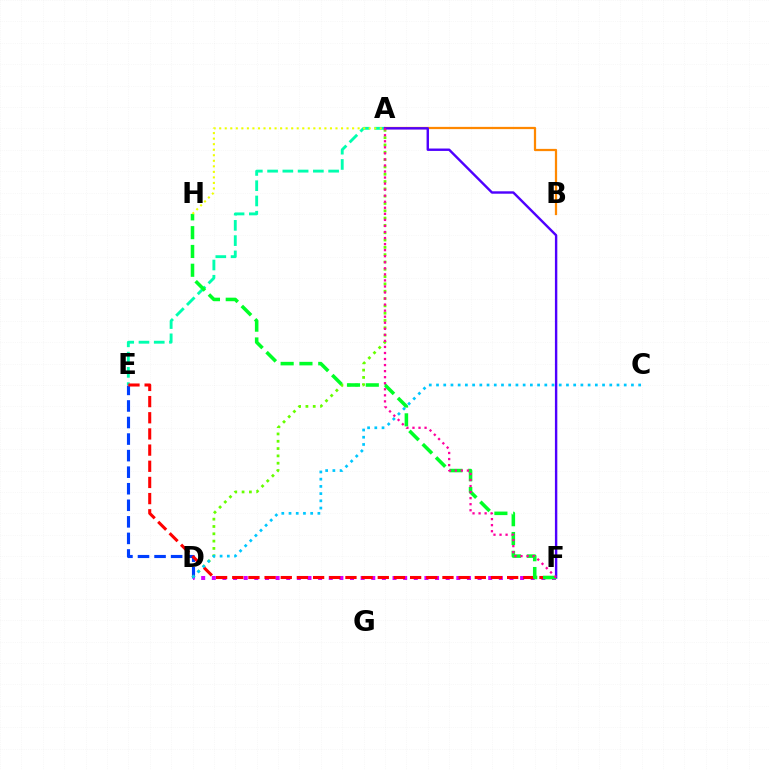{('D', 'E'): [{'color': '#003fff', 'line_style': 'dashed', 'thickness': 2.25}], ('A', 'D'): [{'color': '#66ff00', 'line_style': 'dotted', 'thickness': 1.99}], ('D', 'F'): [{'color': '#d600ff', 'line_style': 'dotted', 'thickness': 2.89}], ('A', 'E'): [{'color': '#00ffaf', 'line_style': 'dashed', 'thickness': 2.07}], ('A', 'B'): [{'color': '#ff8800', 'line_style': 'solid', 'thickness': 1.62}], ('E', 'F'): [{'color': '#ff0000', 'line_style': 'dashed', 'thickness': 2.2}], ('A', 'F'): [{'color': '#4f00ff', 'line_style': 'solid', 'thickness': 1.73}, {'color': '#ff00a0', 'line_style': 'dotted', 'thickness': 1.64}], ('F', 'H'): [{'color': '#00ff27', 'line_style': 'dashed', 'thickness': 2.55}], ('C', 'D'): [{'color': '#00c7ff', 'line_style': 'dotted', 'thickness': 1.96}], ('A', 'H'): [{'color': '#eeff00', 'line_style': 'dotted', 'thickness': 1.5}]}